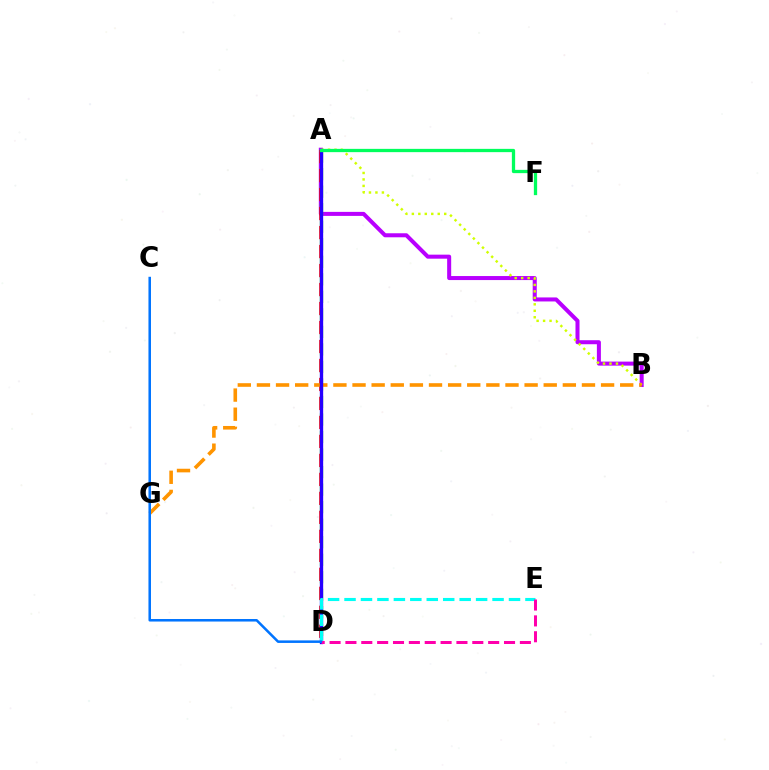{('A', 'B'): [{'color': '#b900ff', 'line_style': 'solid', 'thickness': 2.9}, {'color': '#d1ff00', 'line_style': 'dotted', 'thickness': 1.76}], ('A', 'D'): [{'color': '#3dff00', 'line_style': 'dashed', 'thickness': 2.38}, {'color': '#ff0000', 'line_style': 'dashed', 'thickness': 2.58}, {'color': '#2500ff', 'line_style': 'solid', 'thickness': 2.4}], ('B', 'G'): [{'color': '#ff9400', 'line_style': 'dashed', 'thickness': 2.6}], ('D', 'E'): [{'color': '#00fff6', 'line_style': 'dashed', 'thickness': 2.23}, {'color': '#ff00ac', 'line_style': 'dashed', 'thickness': 2.15}], ('A', 'F'): [{'color': '#00ff5c', 'line_style': 'solid', 'thickness': 2.36}], ('C', 'D'): [{'color': '#0074ff', 'line_style': 'solid', 'thickness': 1.82}]}